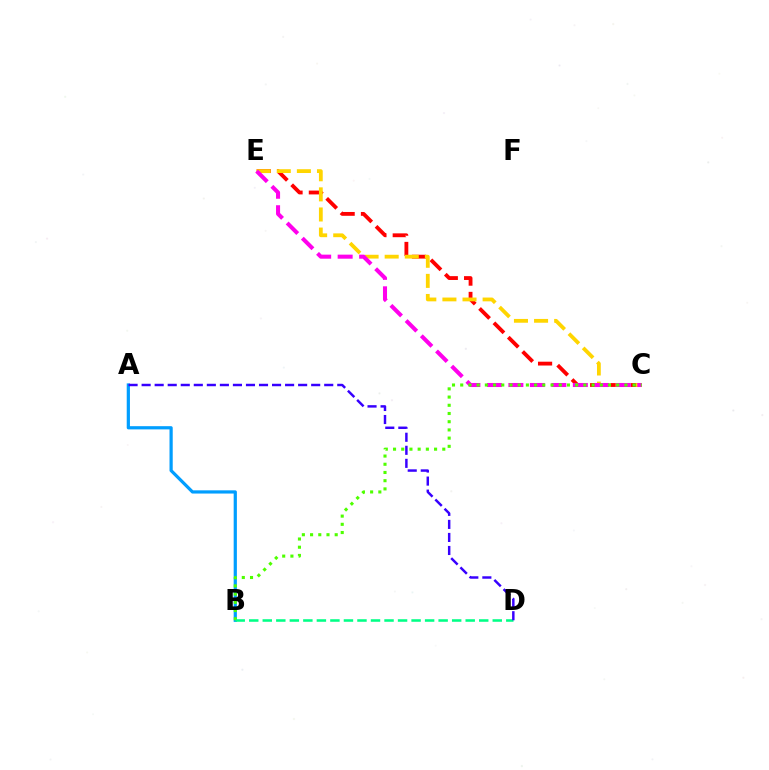{('A', 'B'): [{'color': '#009eff', 'line_style': 'solid', 'thickness': 2.31}], ('C', 'E'): [{'color': '#ff0000', 'line_style': 'dashed', 'thickness': 2.76}, {'color': '#ffd500', 'line_style': 'dashed', 'thickness': 2.73}, {'color': '#ff00ed', 'line_style': 'dashed', 'thickness': 2.92}], ('B', 'C'): [{'color': '#4fff00', 'line_style': 'dotted', 'thickness': 2.23}], ('B', 'D'): [{'color': '#00ff86', 'line_style': 'dashed', 'thickness': 1.84}], ('A', 'D'): [{'color': '#3700ff', 'line_style': 'dashed', 'thickness': 1.77}]}